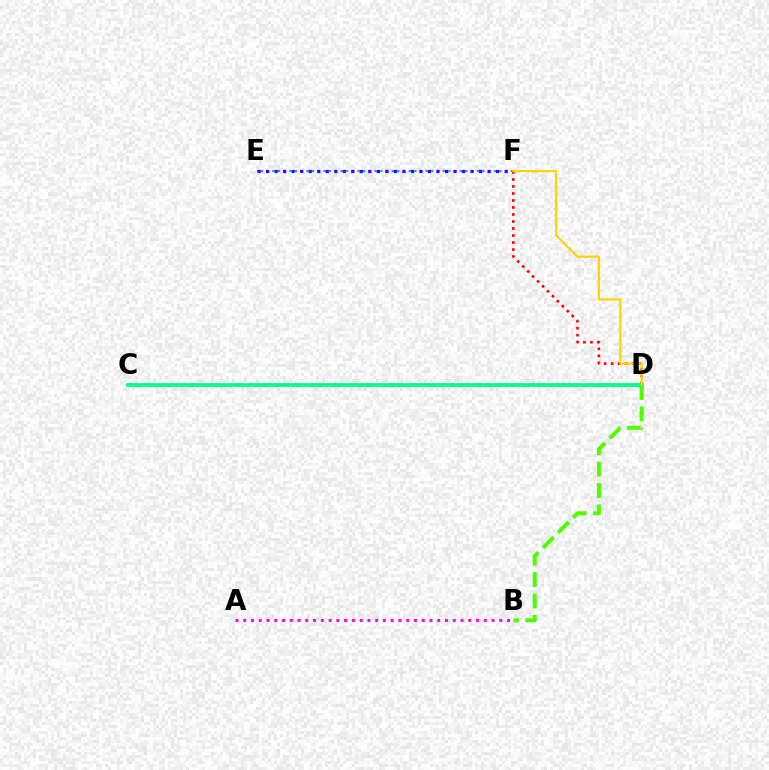{('B', 'D'): [{'color': '#4fff00', 'line_style': 'dashed', 'thickness': 2.9}], ('E', 'F'): [{'color': '#009eff', 'line_style': 'dotted', 'thickness': 1.54}, {'color': '#3700ff', 'line_style': 'dotted', 'thickness': 2.31}], ('D', 'F'): [{'color': '#ff0000', 'line_style': 'dotted', 'thickness': 1.9}, {'color': '#ffd500', 'line_style': 'solid', 'thickness': 1.55}], ('C', 'D'): [{'color': '#00ff86', 'line_style': 'solid', 'thickness': 2.72}], ('A', 'B'): [{'color': '#ff00ed', 'line_style': 'dotted', 'thickness': 2.11}]}